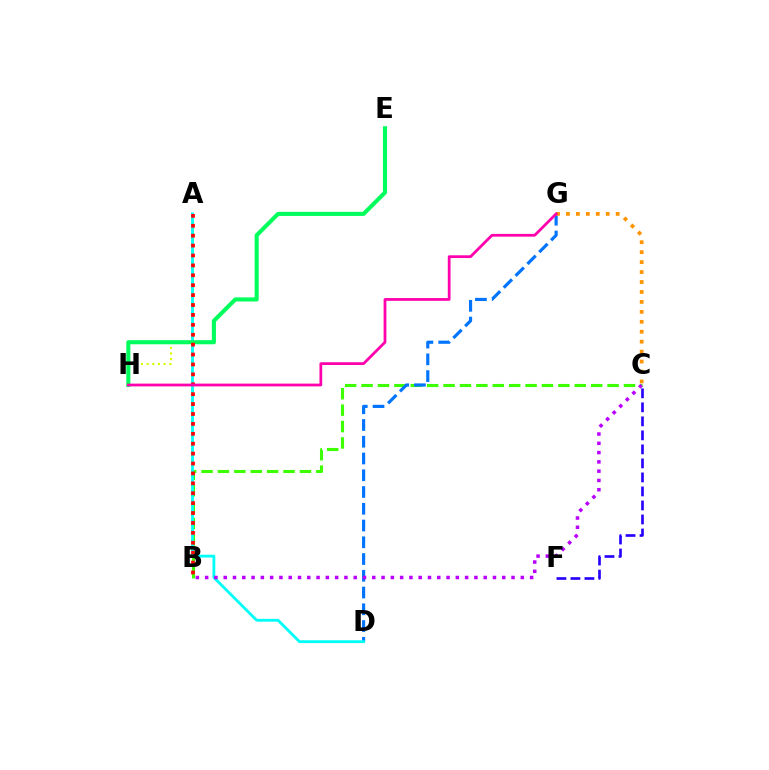{('B', 'C'): [{'color': '#3dff00', 'line_style': 'dashed', 'thickness': 2.23}, {'color': '#b900ff', 'line_style': 'dotted', 'thickness': 2.52}], ('D', 'G'): [{'color': '#0074ff', 'line_style': 'dashed', 'thickness': 2.28}], ('A', 'H'): [{'color': '#d1ff00', 'line_style': 'dotted', 'thickness': 1.54}], ('A', 'D'): [{'color': '#00fff6', 'line_style': 'solid', 'thickness': 2.03}], ('E', 'H'): [{'color': '#00ff5c', 'line_style': 'solid', 'thickness': 2.95}], ('A', 'B'): [{'color': '#ff0000', 'line_style': 'dotted', 'thickness': 2.69}], ('C', 'F'): [{'color': '#2500ff', 'line_style': 'dashed', 'thickness': 1.9}], ('C', 'G'): [{'color': '#ff9400', 'line_style': 'dotted', 'thickness': 2.7}], ('G', 'H'): [{'color': '#ff00ac', 'line_style': 'solid', 'thickness': 1.98}]}